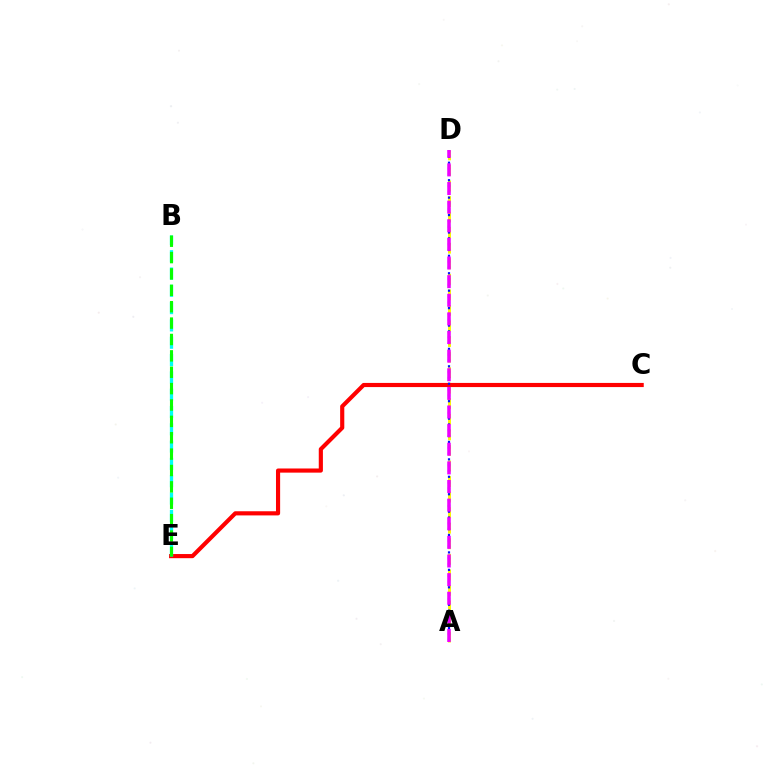{('A', 'D'): [{'color': '#fcf500', 'line_style': 'dashed', 'thickness': 2.11}, {'color': '#0010ff', 'line_style': 'dotted', 'thickness': 1.58}, {'color': '#ee00ff', 'line_style': 'dashed', 'thickness': 2.53}], ('C', 'E'): [{'color': '#ff0000', 'line_style': 'solid', 'thickness': 2.98}], ('B', 'E'): [{'color': '#00fff6', 'line_style': 'dashed', 'thickness': 2.35}, {'color': '#08ff00', 'line_style': 'dashed', 'thickness': 2.22}]}